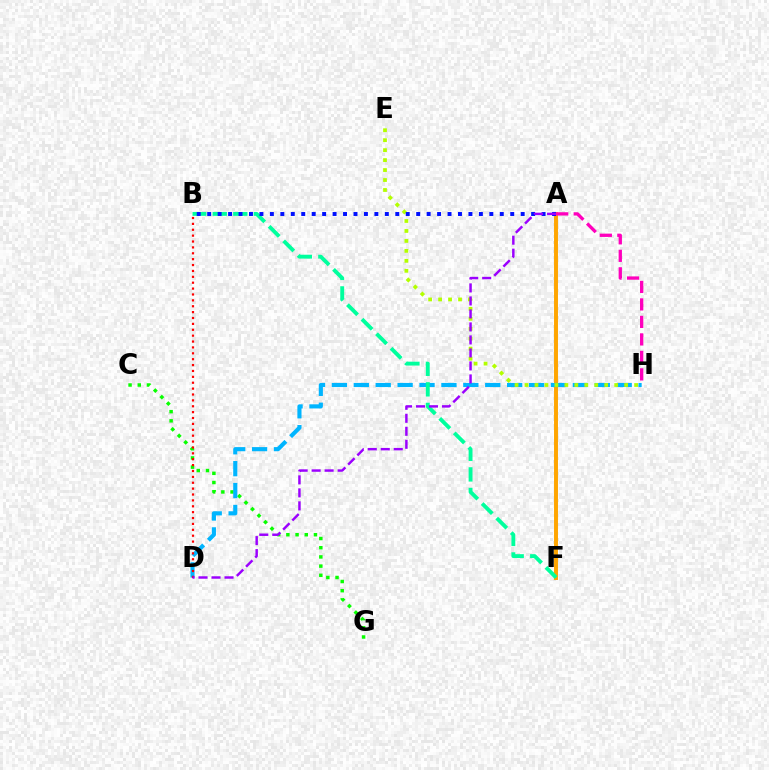{('A', 'F'): [{'color': '#ffa500', 'line_style': 'solid', 'thickness': 2.83}], ('C', 'G'): [{'color': '#08ff00', 'line_style': 'dotted', 'thickness': 2.5}], ('D', 'H'): [{'color': '#00b5ff', 'line_style': 'dashed', 'thickness': 2.98}], ('B', 'F'): [{'color': '#00ff9d', 'line_style': 'dashed', 'thickness': 2.79}], ('E', 'H'): [{'color': '#b3ff00', 'line_style': 'dotted', 'thickness': 2.71}], ('A', 'B'): [{'color': '#0010ff', 'line_style': 'dotted', 'thickness': 2.84}], ('B', 'D'): [{'color': '#ff0000', 'line_style': 'dotted', 'thickness': 1.6}], ('A', 'D'): [{'color': '#9b00ff', 'line_style': 'dashed', 'thickness': 1.77}], ('A', 'H'): [{'color': '#ff00bd', 'line_style': 'dashed', 'thickness': 2.38}]}